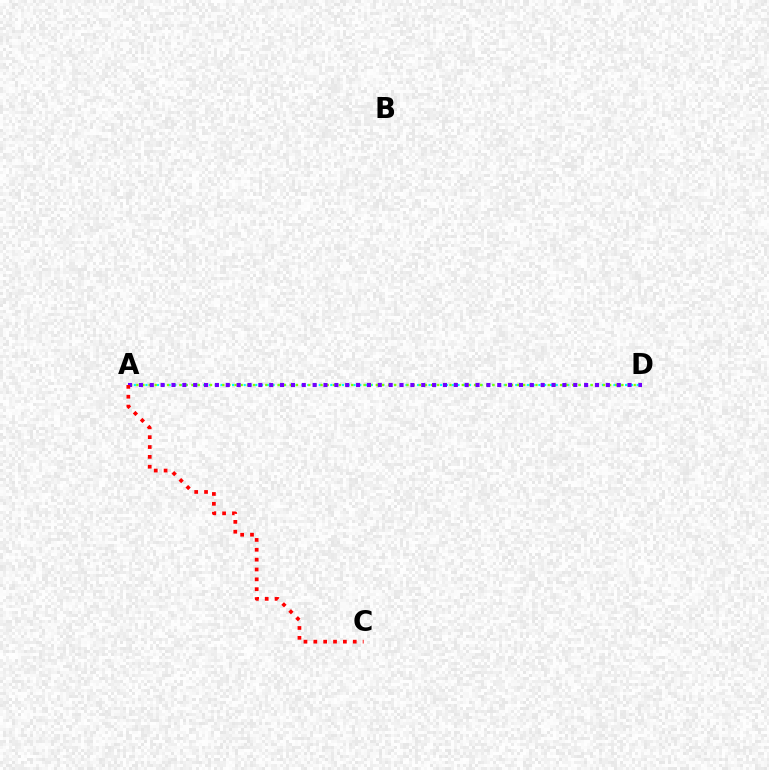{('A', 'D'): [{'color': '#00fff6', 'line_style': 'dotted', 'thickness': 1.57}, {'color': '#84ff00', 'line_style': 'dotted', 'thickness': 1.67}, {'color': '#7200ff', 'line_style': 'dotted', 'thickness': 2.95}], ('A', 'C'): [{'color': '#ff0000', 'line_style': 'dotted', 'thickness': 2.68}]}